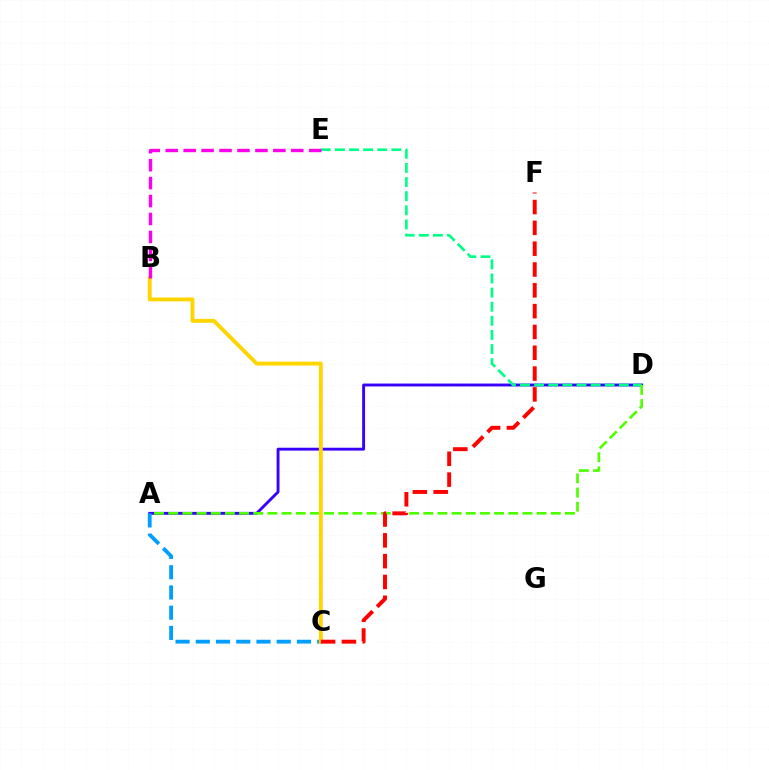{('A', 'D'): [{'color': '#3700ff', 'line_style': 'solid', 'thickness': 2.08}, {'color': '#4fff00', 'line_style': 'dashed', 'thickness': 1.92}], ('D', 'E'): [{'color': '#00ff86', 'line_style': 'dashed', 'thickness': 1.92}], ('A', 'C'): [{'color': '#009eff', 'line_style': 'dashed', 'thickness': 2.75}], ('B', 'C'): [{'color': '#ffd500', 'line_style': 'solid', 'thickness': 2.81}], ('C', 'F'): [{'color': '#ff0000', 'line_style': 'dashed', 'thickness': 2.83}], ('B', 'E'): [{'color': '#ff00ed', 'line_style': 'dashed', 'thickness': 2.44}]}